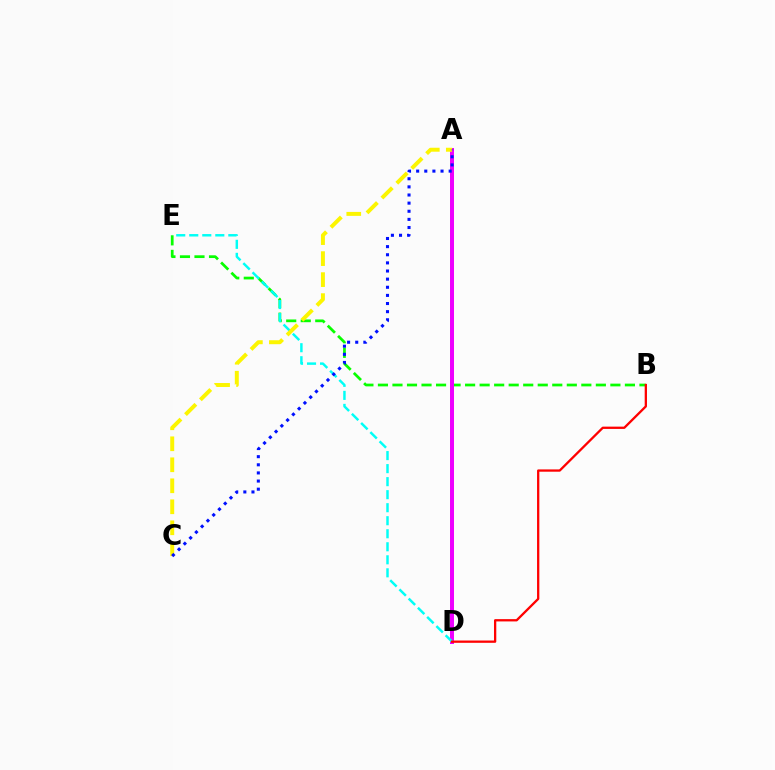{('B', 'E'): [{'color': '#08ff00', 'line_style': 'dashed', 'thickness': 1.97}], ('A', 'D'): [{'color': '#ee00ff', 'line_style': 'solid', 'thickness': 2.87}], ('D', 'E'): [{'color': '#00fff6', 'line_style': 'dashed', 'thickness': 1.77}], ('A', 'C'): [{'color': '#fcf500', 'line_style': 'dashed', 'thickness': 2.85}, {'color': '#0010ff', 'line_style': 'dotted', 'thickness': 2.21}], ('B', 'D'): [{'color': '#ff0000', 'line_style': 'solid', 'thickness': 1.65}]}